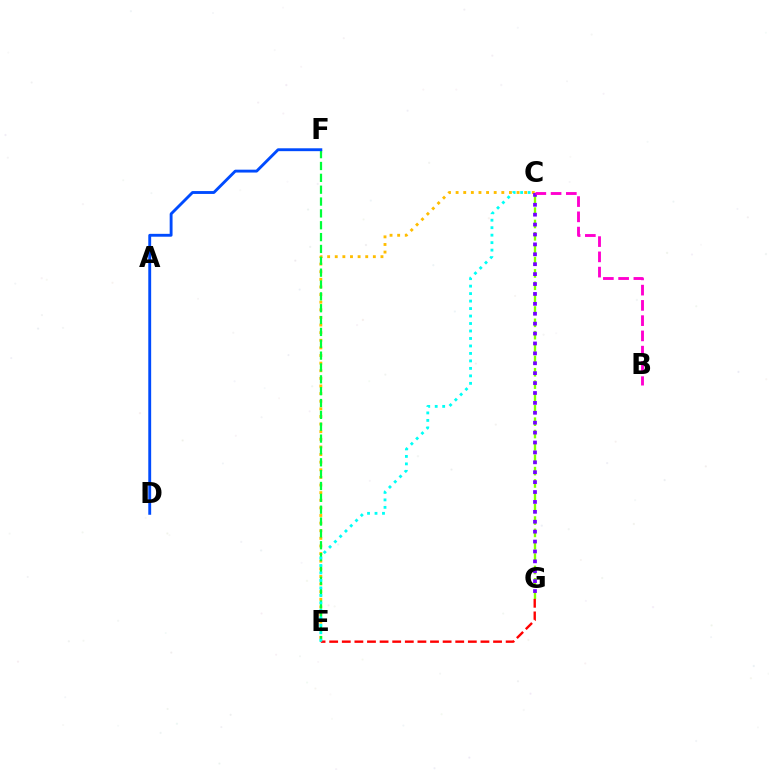{('C', 'E'): [{'color': '#ffbd00', 'line_style': 'dotted', 'thickness': 2.07}, {'color': '#00fff6', 'line_style': 'dotted', 'thickness': 2.03}], ('C', 'G'): [{'color': '#84ff00', 'line_style': 'dashed', 'thickness': 1.68}, {'color': '#7200ff', 'line_style': 'dotted', 'thickness': 2.69}], ('E', 'F'): [{'color': '#00ff39', 'line_style': 'dashed', 'thickness': 1.61}], ('D', 'F'): [{'color': '#004bff', 'line_style': 'solid', 'thickness': 2.07}], ('E', 'G'): [{'color': '#ff0000', 'line_style': 'dashed', 'thickness': 1.71}], ('B', 'C'): [{'color': '#ff00cf', 'line_style': 'dashed', 'thickness': 2.07}]}